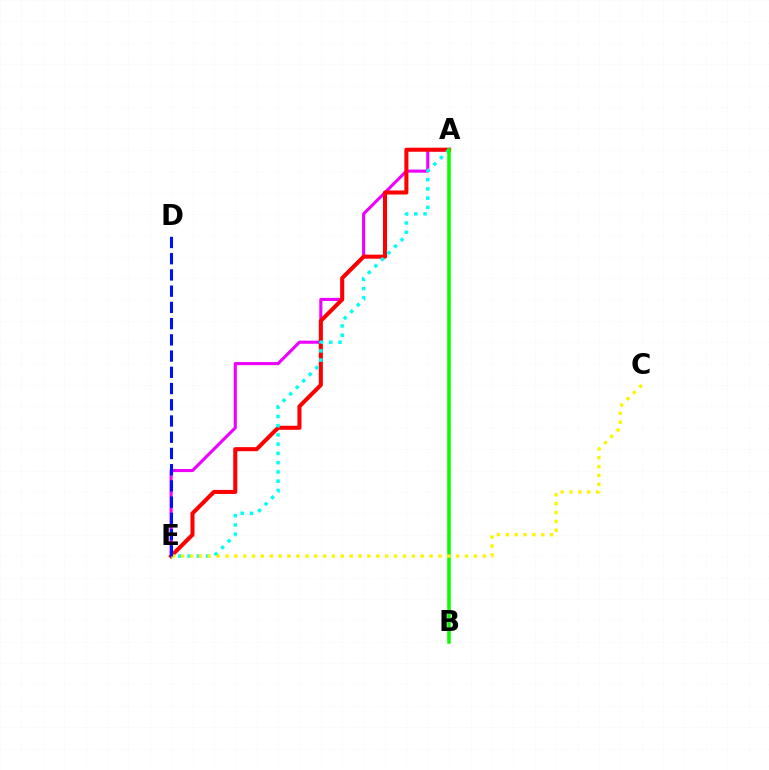{('A', 'E'): [{'color': '#ee00ff', 'line_style': 'solid', 'thickness': 2.22}, {'color': '#ff0000', 'line_style': 'solid', 'thickness': 2.92}, {'color': '#00fff6', 'line_style': 'dotted', 'thickness': 2.51}], ('A', 'B'): [{'color': '#08ff00', 'line_style': 'solid', 'thickness': 2.54}], ('C', 'E'): [{'color': '#fcf500', 'line_style': 'dotted', 'thickness': 2.41}], ('D', 'E'): [{'color': '#0010ff', 'line_style': 'dashed', 'thickness': 2.2}]}